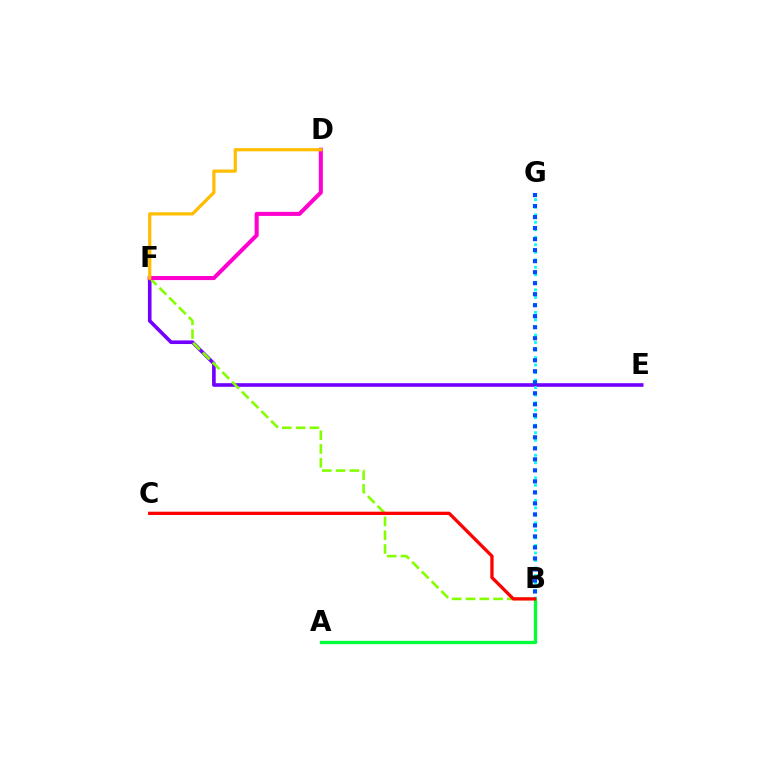{('A', 'B'): [{'color': '#00ff39', 'line_style': 'solid', 'thickness': 2.38}], ('E', 'F'): [{'color': '#7200ff', 'line_style': 'solid', 'thickness': 2.61}], ('B', 'F'): [{'color': '#84ff00', 'line_style': 'dashed', 'thickness': 1.87}], ('B', 'G'): [{'color': '#00fff6', 'line_style': 'dotted', 'thickness': 2.04}, {'color': '#004bff', 'line_style': 'dotted', 'thickness': 2.99}], ('D', 'F'): [{'color': '#ff00cf', 'line_style': 'solid', 'thickness': 2.92}, {'color': '#ffbd00', 'line_style': 'solid', 'thickness': 2.31}], ('B', 'C'): [{'color': '#ff0000', 'line_style': 'solid', 'thickness': 2.37}]}